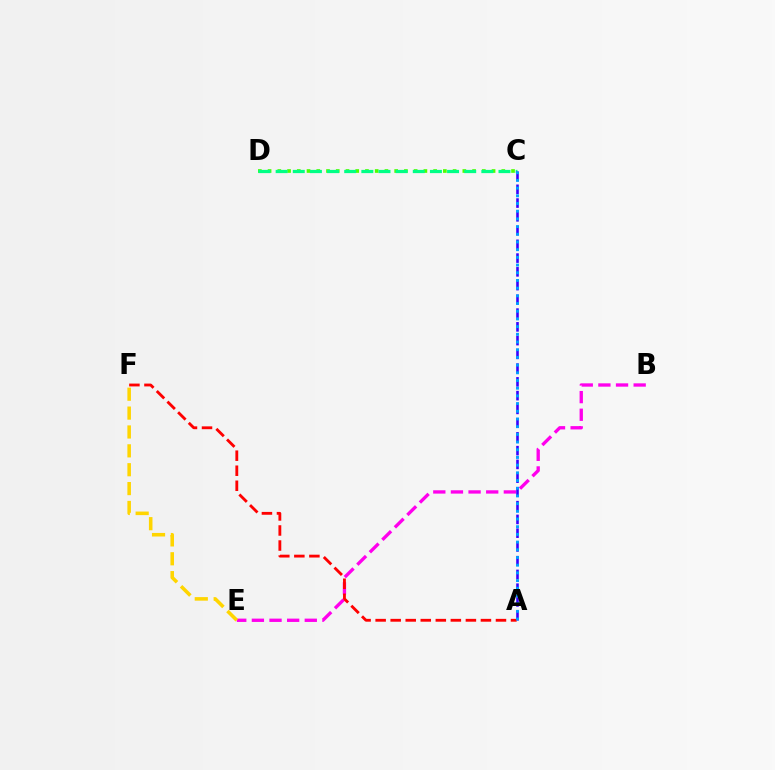{('B', 'E'): [{'color': '#ff00ed', 'line_style': 'dashed', 'thickness': 2.4}], ('C', 'D'): [{'color': '#4fff00', 'line_style': 'dotted', 'thickness': 2.65}, {'color': '#00ff86', 'line_style': 'dashed', 'thickness': 2.33}], ('A', 'C'): [{'color': '#3700ff', 'line_style': 'dashed', 'thickness': 1.87}, {'color': '#009eff', 'line_style': 'dotted', 'thickness': 2.09}], ('E', 'F'): [{'color': '#ffd500', 'line_style': 'dashed', 'thickness': 2.56}], ('A', 'F'): [{'color': '#ff0000', 'line_style': 'dashed', 'thickness': 2.04}]}